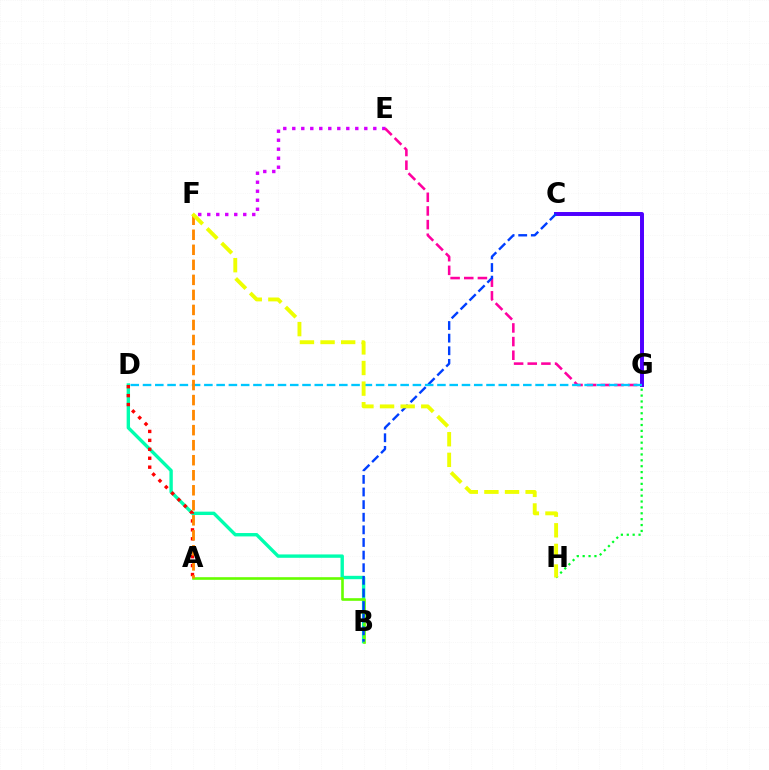{('B', 'D'): [{'color': '#00ffaf', 'line_style': 'solid', 'thickness': 2.43}], ('C', 'G'): [{'color': '#4f00ff', 'line_style': 'solid', 'thickness': 2.85}], ('E', 'F'): [{'color': '#d600ff', 'line_style': 'dotted', 'thickness': 2.45}], ('E', 'G'): [{'color': '#ff00a0', 'line_style': 'dashed', 'thickness': 1.85}], ('A', 'B'): [{'color': '#66ff00', 'line_style': 'solid', 'thickness': 1.9}], ('B', 'C'): [{'color': '#003fff', 'line_style': 'dashed', 'thickness': 1.71}], ('D', 'G'): [{'color': '#00c7ff', 'line_style': 'dashed', 'thickness': 1.67}], ('A', 'D'): [{'color': '#ff0000', 'line_style': 'dotted', 'thickness': 2.43}], ('G', 'H'): [{'color': '#00ff27', 'line_style': 'dotted', 'thickness': 1.6}], ('A', 'F'): [{'color': '#ff8800', 'line_style': 'dashed', 'thickness': 2.04}], ('F', 'H'): [{'color': '#eeff00', 'line_style': 'dashed', 'thickness': 2.8}]}